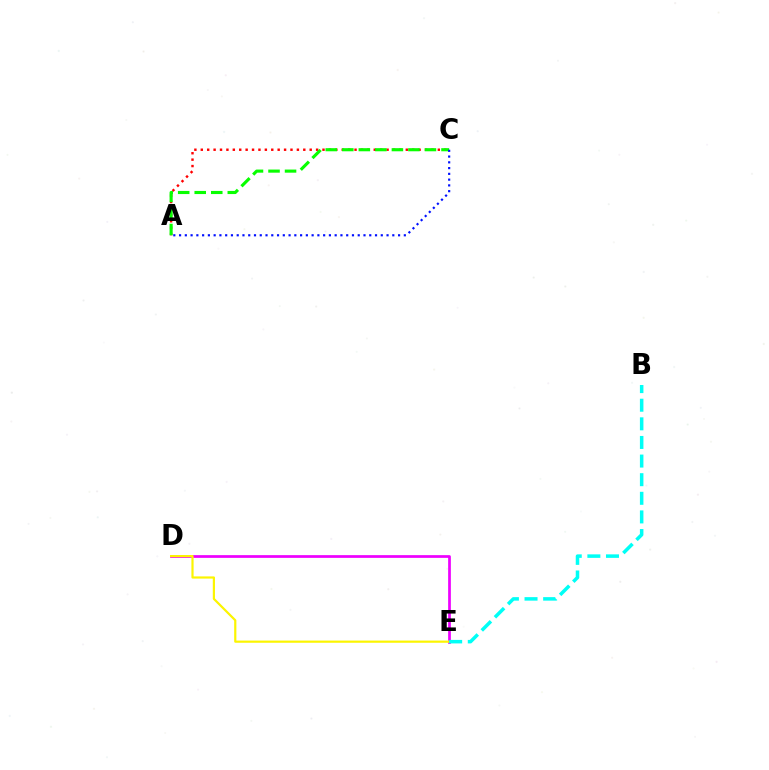{('D', 'E'): [{'color': '#ee00ff', 'line_style': 'solid', 'thickness': 1.96}, {'color': '#fcf500', 'line_style': 'solid', 'thickness': 1.58}], ('A', 'C'): [{'color': '#ff0000', 'line_style': 'dotted', 'thickness': 1.74}, {'color': '#08ff00', 'line_style': 'dashed', 'thickness': 2.25}, {'color': '#0010ff', 'line_style': 'dotted', 'thickness': 1.57}], ('B', 'E'): [{'color': '#00fff6', 'line_style': 'dashed', 'thickness': 2.53}]}